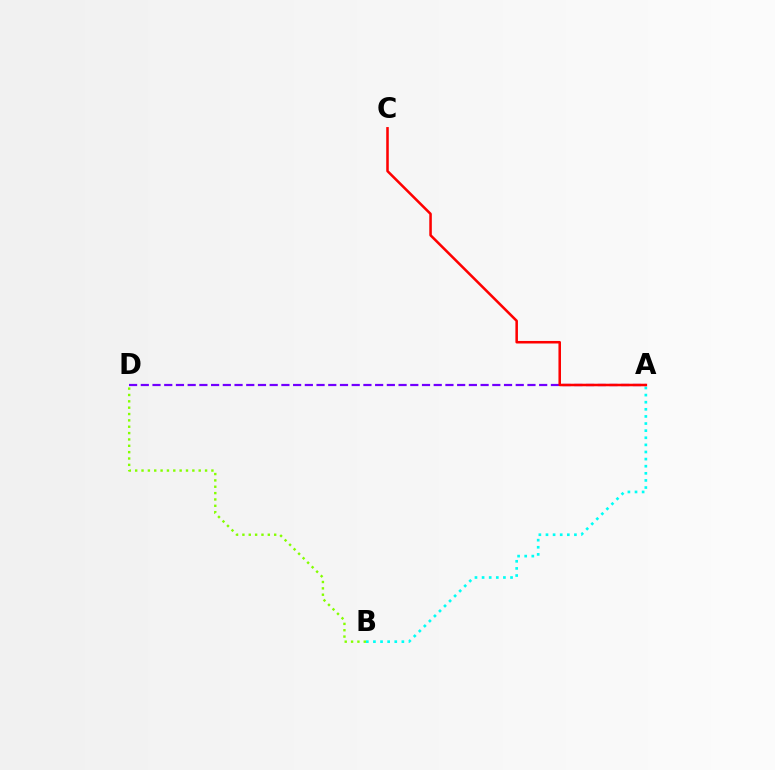{('A', 'B'): [{'color': '#00fff6', 'line_style': 'dotted', 'thickness': 1.93}], ('B', 'D'): [{'color': '#84ff00', 'line_style': 'dotted', 'thickness': 1.73}], ('A', 'D'): [{'color': '#7200ff', 'line_style': 'dashed', 'thickness': 1.59}], ('A', 'C'): [{'color': '#ff0000', 'line_style': 'solid', 'thickness': 1.83}]}